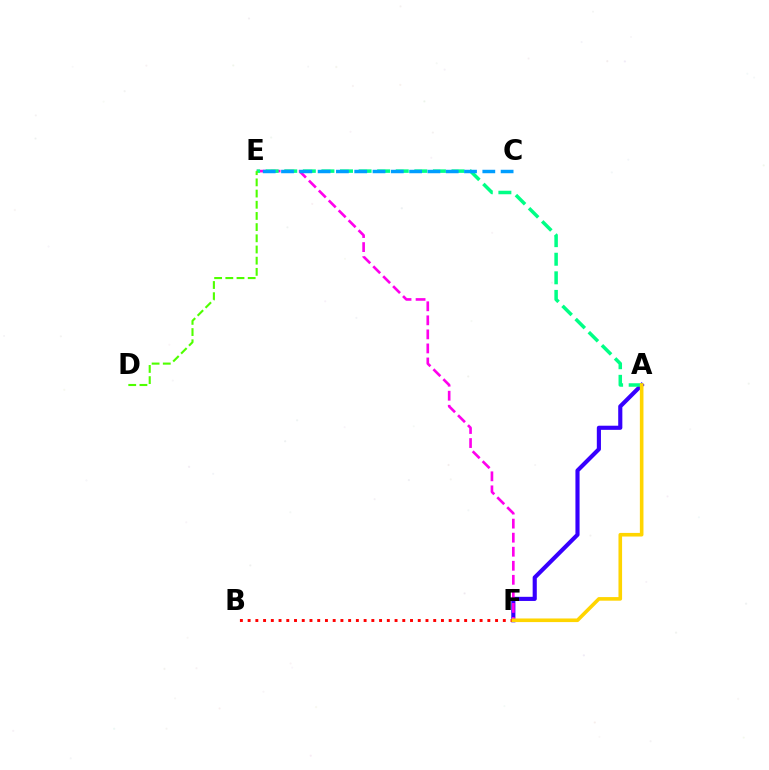{('A', 'F'): [{'color': '#3700ff', 'line_style': 'solid', 'thickness': 2.98}, {'color': '#ffd500', 'line_style': 'solid', 'thickness': 2.6}], ('E', 'F'): [{'color': '#ff00ed', 'line_style': 'dashed', 'thickness': 1.91}], ('B', 'F'): [{'color': '#ff0000', 'line_style': 'dotted', 'thickness': 2.1}], ('A', 'E'): [{'color': '#00ff86', 'line_style': 'dashed', 'thickness': 2.52}], ('D', 'E'): [{'color': '#4fff00', 'line_style': 'dashed', 'thickness': 1.52}], ('C', 'E'): [{'color': '#009eff', 'line_style': 'dashed', 'thickness': 2.49}]}